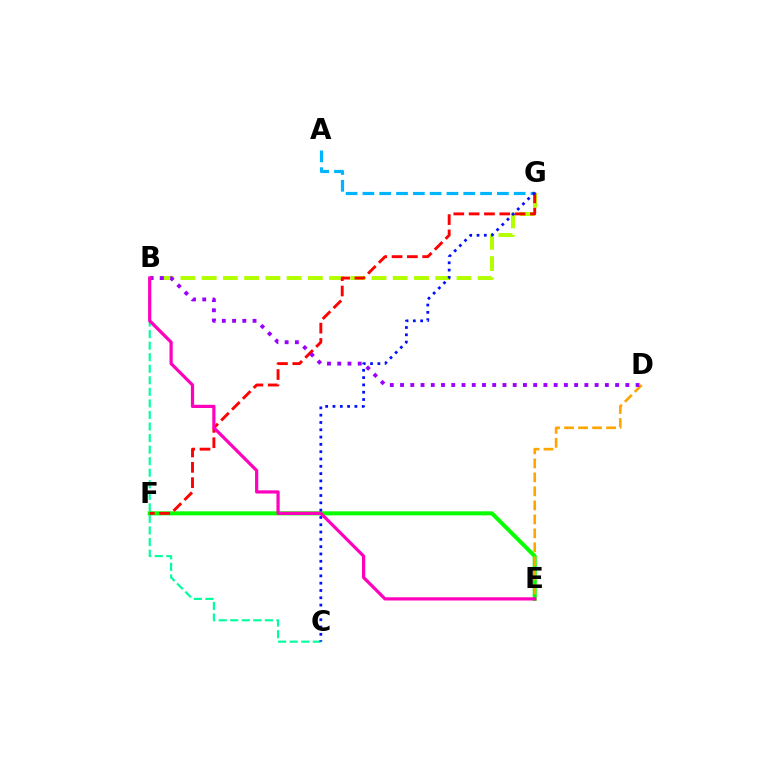{('E', 'F'): [{'color': '#08ff00', 'line_style': 'solid', 'thickness': 2.91}], ('B', 'G'): [{'color': '#b3ff00', 'line_style': 'dashed', 'thickness': 2.88}], ('B', 'C'): [{'color': '#00ff9d', 'line_style': 'dashed', 'thickness': 1.57}], ('A', 'G'): [{'color': '#00b5ff', 'line_style': 'dashed', 'thickness': 2.28}], ('F', 'G'): [{'color': '#ff0000', 'line_style': 'dashed', 'thickness': 2.08}], ('D', 'E'): [{'color': '#ffa500', 'line_style': 'dashed', 'thickness': 1.9}], ('B', 'D'): [{'color': '#9b00ff', 'line_style': 'dotted', 'thickness': 2.78}], ('C', 'G'): [{'color': '#0010ff', 'line_style': 'dotted', 'thickness': 1.98}], ('B', 'E'): [{'color': '#ff00bd', 'line_style': 'solid', 'thickness': 2.32}]}